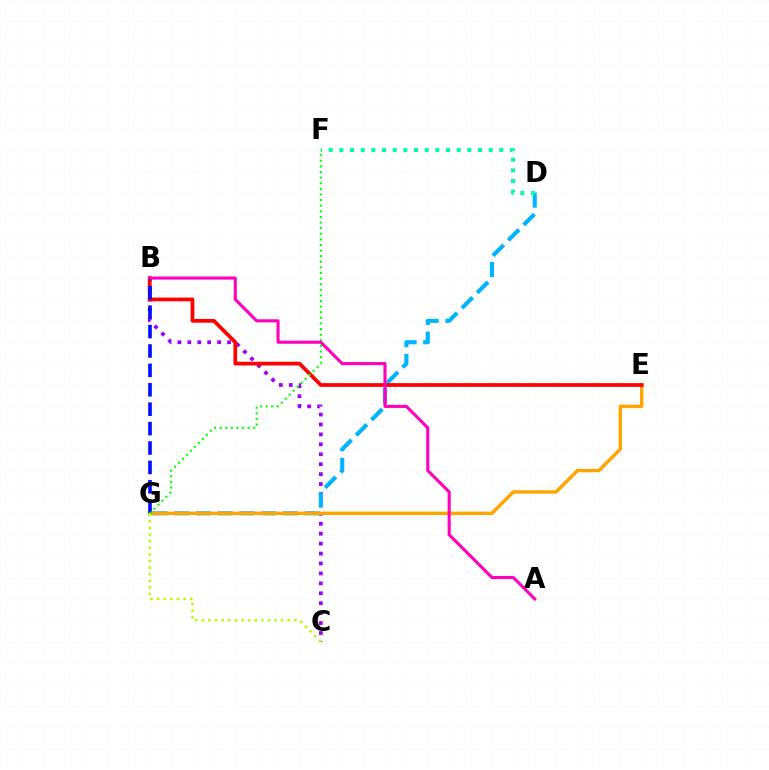{('B', 'C'): [{'color': '#9b00ff', 'line_style': 'dotted', 'thickness': 2.7}], ('D', 'G'): [{'color': '#00b5ff', 'line_style': 'dashed', 'thickness': 2.96}], ('D', 'F'): [{'color': '#00ff9d', 'line_style': 'dotted', 'thickness': 2.9}], ('E', 'G'): [{'color': '#ffa500', 'line_style': 'solid', 'thickness': 2.46}], ('B', 'E'): [{'color': '#ff0000', 'line_style': 'solid', 'thickness': 2.69}], ('C', 'G'): [{'color': '#b3ff00', 'line_style': 'dotted', 'thickness': 1.8}], ('B', 'G'): [{'color': '#0010ff', 'line_style': 'dashed', 'thickness': 2.64}], ('F', 'G'): [{'color': '#08ff00', 'line_style': 'dotted', 'thickness': 1.52}], ('A', 'B'): [{'color': '#ff00bd', 'line_style': 'solid', 'thickness': 2.23}]}